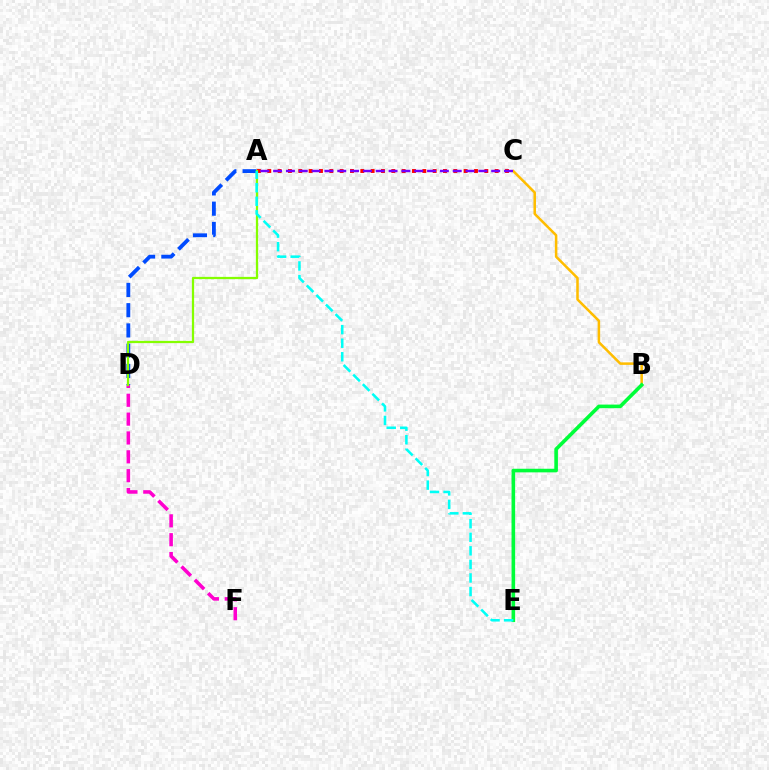{('B', 'C'): [{'color': '#ffbd00', 'line_style': 'solid', 'thickness': 1.82}], ('A', 'D'): [{'color': '#004bff', 'line_style': 'dashed', 'thickness': 2.75}, {'color': '#84ff00', 'line_style': 'solid', 'thickness': 1.61}], ('A', 'C'): [{'color': '#ff0000', 'line_style': 'dotted', 'thickness': 2.81}, {'color': '#7200ff', 'line_style': 'dashed', 'thickness': 1.74}], ('B', 'E'): [{'color': '#00ff39', 'line_style': 'solid', 'thickness': 2.6}], ('D', 'F'): [{'color': '#ff00cf', 'line_style': 'dashed', 'thickness': 2.56}], ('A', 'E'): [{'color': '#00fff6', 'line_style': 'dashed', 'thickness': 1.84}]}